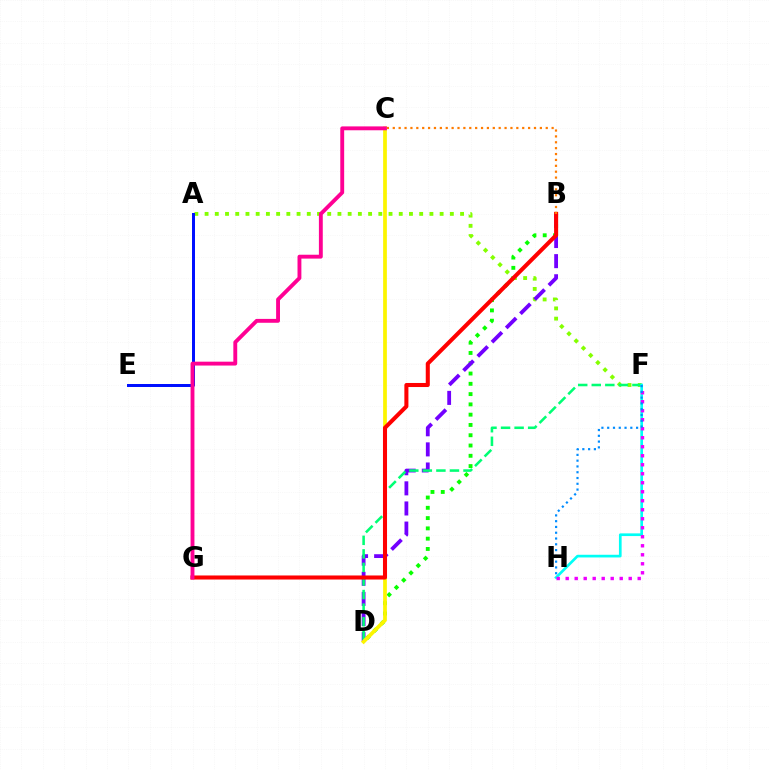{('B', 'D'): [{'color': '#08ff00', 'line_style': 'dotted', 'thickness': 2.79}, {'color': '#7200ff', 'line_style': 'dashed', 'thickness': 2.73}], ('A', 'F'): [{'color': '#84ff00', 'line_style': 'dotted', 'thickness': 2.78}], ('D', 'F'): [{'color': '#00ff74', 'line_style': 'dashed', 'thickness': 1.84}], ('F', 'H'): [{'color': '#00fff6', 'line_style': 'solid', 'thickness': 1.93}, {'color': '#ee00ff', 'line_style': 'dotted', 'thickness': 2.45}, {'color': '#008cff', 'line_style': 'dotted', 'thickness': 1.57}], ('A', 'E'): [{'color': '#0010ff', 'line_style': 'solid', 'thickness': 2.15}], ('C', 'D'): [{'color': '#fcf500', 'line_style': 'solid', 'thickness': 2.69}], ('B', 'G'): [{'color': '#ff0000', 'line_style': 'solid', 'thickness': 2.92}], ('C', 'G'): [{'color': '#ff0094', 'line_style': 'solid', 'thickness': 2.79}], ('B', 'C'): [{'color': '#ff7c00', 'line_style': 'dotted', 'thickness': 1.6}]}